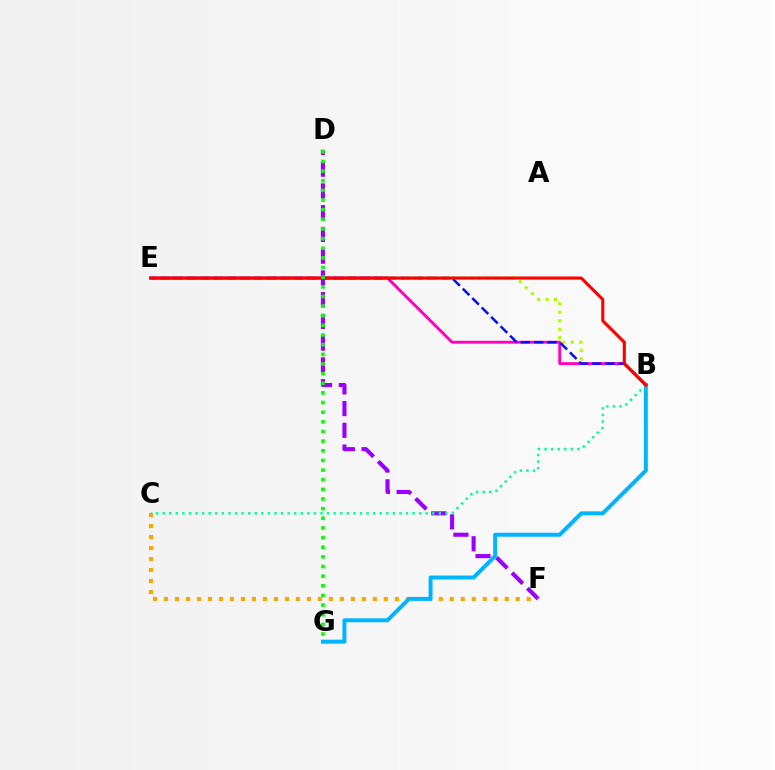{('D', 'F'): [{'color': '#9b00ff', 'line_style': 'dashed', 'thickness': 2.95}], ('C', 'F'): [{'color': '#ffa500', 'line_style': 'dotted', 'thickness': 2.99}], ('B', 'G'): [{'color': '#00b5ff', 'line_style': 'solid', 'thickness': 2.86}], ('B', 'E'): [{'color': '#b3ff00', 'line_style': 'dotted', 'thickness': 2.31}, {'color': '#ff00bd', 'line_style': 'solid', 'thickness': 2.08}, {'color': '#0010ff', 'line_style': 'dashed', 'thickness': 1.81}, {'color': '#ff0000', 'line_style': 'solid', 'thickness': 2.22}], ('B', 'C'): [{'color': '#00ff9d', 'line_style': 'dotted', 'thickness': 1.79}], ('D', 'G'): [{'color': '#08ff00', 'line_style': 'dotted', 'thickness': 2.62}]}